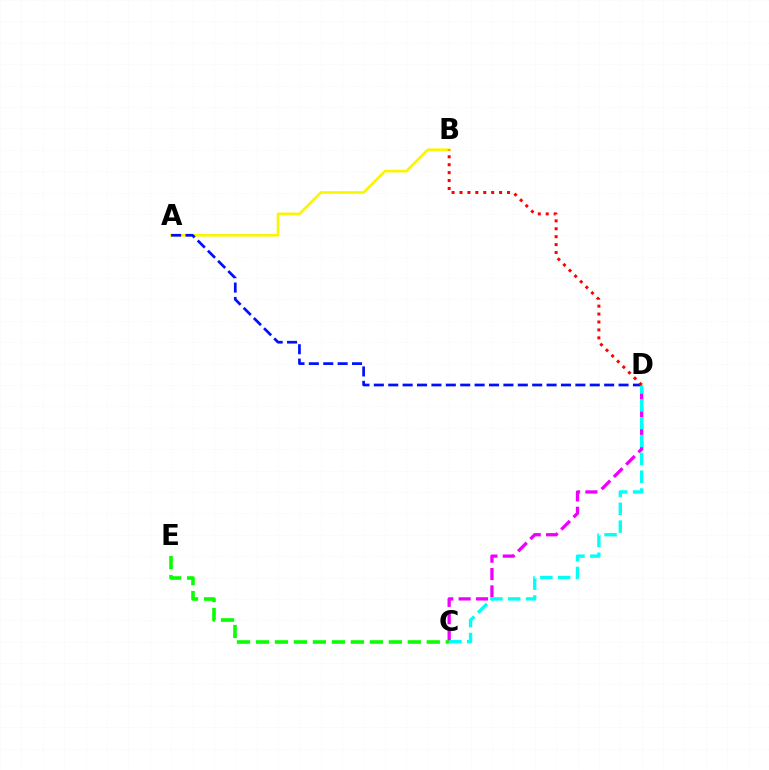{('A', 'B'): [{'color': '#fcf500', 'line_style': 'solid', 'thickness': 1.9}], ('C', 'D'): [{'color': '#ee00ff', 'line_style': 'dashed', 'thickness': 2.36}, {'color': '#00fff6', 'line_style': 'dashed', 'thickness': 2.42}], ('A', 'D'): [{'color': '#0010ff', 'line_style': 'dashed', 'thickness': 1.96}], ('C', 'E'): [{'color': '#08ff00', 'line_style': 'dashed', 'thickness': 2.58}], ('B', 'D'): [{'color': '#ff0000', 'line_style': 'dotted', 'thickness': 2.15}]}